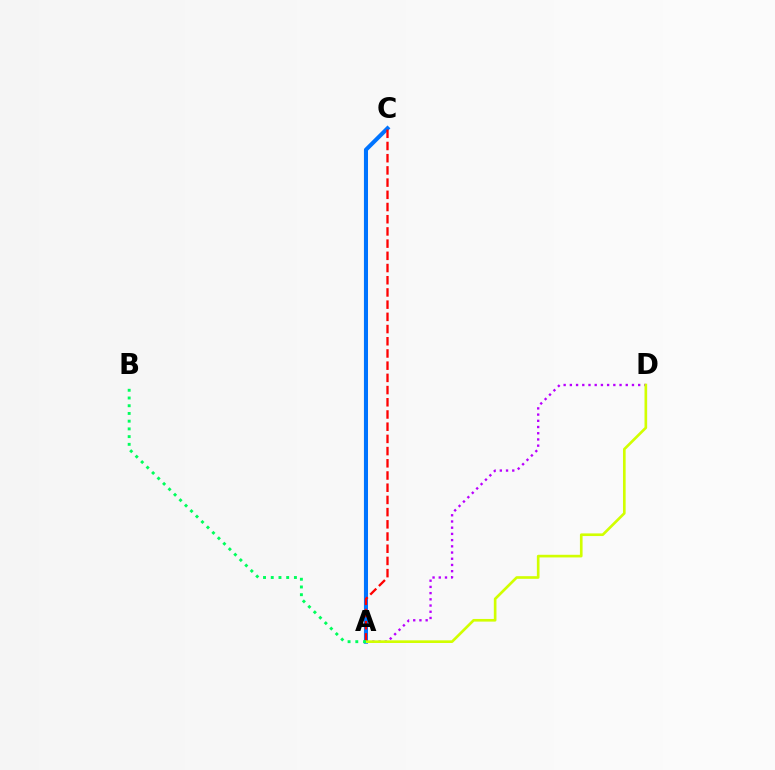{('A', 'D'): [{'color': '#b900ff', 'line_style': 'dotted', 'thickness': 1.69}, {'color': '#d1ff00', 'line_style': 'solid', 'thickness': 1.91}], ('A', 'C'): [{'color': '#0074ff', 'line_style': 'solid', 'thickness': 2.93}, {'color': '#ff0000', 'line_style': 'dashed', 'thickness': 1.66}], ('A', 'B'): [{'color': '#00ff5c', 'line_style': 'dotted', 'thickness': 2.1}]}